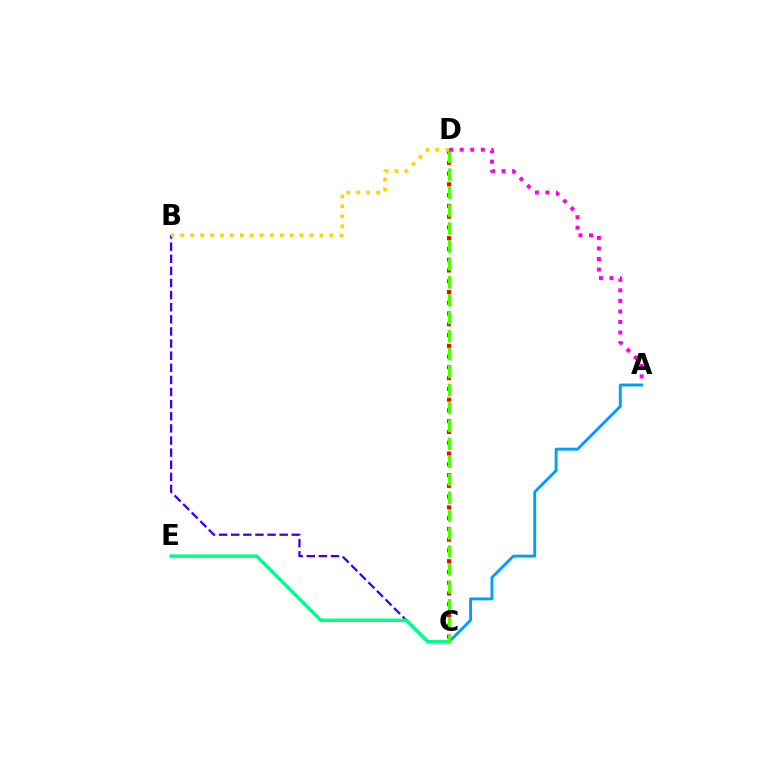{('A', 'C'): [{'color': '#009eff', 'line_style': 'solid', 'thickness': 2.09}], ('B', 'C'): [{'color': '#3700ff', 'line_style': 'dashed', 'thickness': 1.65}], ('C', 'D'): [{'color': '#ff0000', 'line_style': 'dotted', 'thickness': 2.93}, {'color': '#4fff00', 'line_style': 'dashed', 'thickness': 2.44}], ('B', 'D'): [{'color': '#ffd500', 'line_style': 'dotted', 'thickness': 2.7}], ('C', 'E'): [{'color': '#00ff86', 'line_style': 'solid', 'thickness': 2.48}], ('A', 'D'): [{'color': '#ff00ed', 'line_style': 'dotted', 'thickness': 2.86}]}